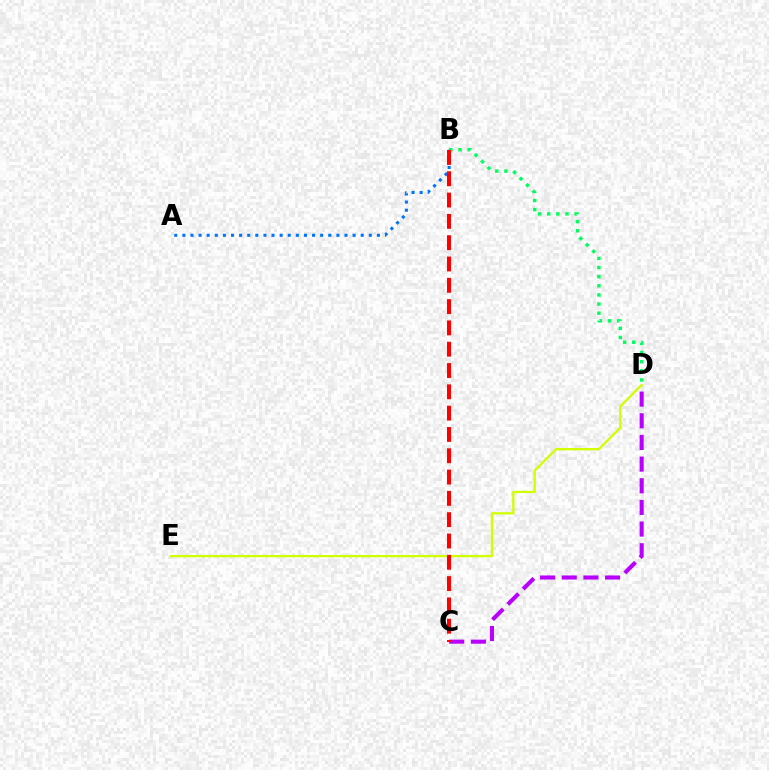{('A', 'B'): [{'color': '#0074ff', 'line_style': 'dotted', 'thickness': 2.2}], ('D', 'E'): [{'color': '#d1ff00', 'line_style': 'solid', 'thickness': 1.65}], ('B', 'D'): [{'color': '#00ff5c', 'line_style': 'dotted', 'thickness': 2.48}], ('C', 'D'): [{'color': '#b900ff', 'line_style': 'dashed', 'thickness': 2.94}], ('B', 'C'): [{'color': '#ff0000', 'line_style': 'dashed', 'thickness': 2.89}]}